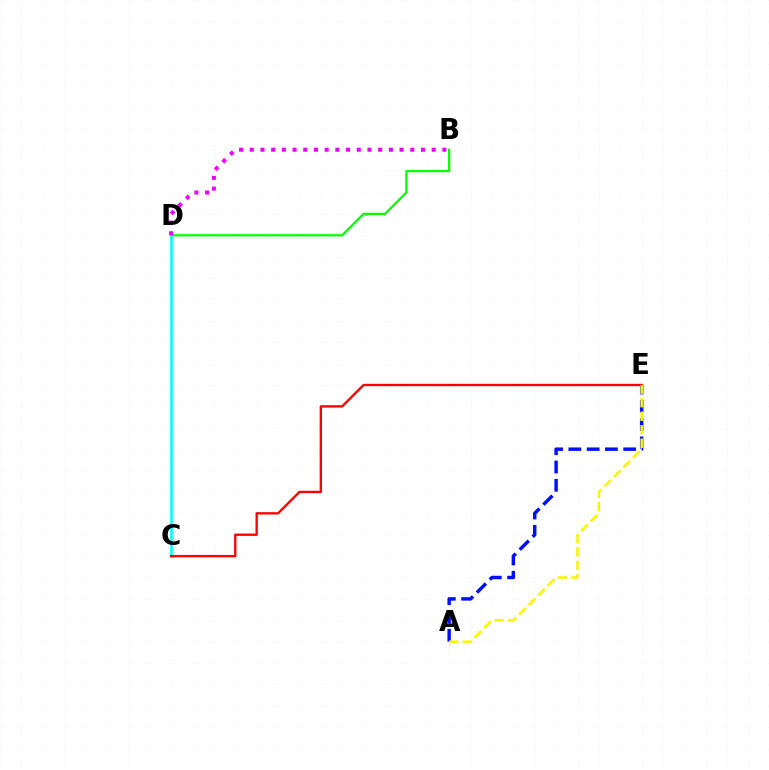{('C', 'D'): [{'color': '#00fff6', 'line_style': 'solid', 'thickness': 1.86}], ('C', 'E'): [{'color': '#ff0000', 'line_style': 'solid', 'thickness': 1.69}], ('B', 'D'): [{'color': '#08ff00', 'line_style': 'solid', 'thickness': 1.63}, {'color': '#ee00ff', 'line_style': 'dotted', 'thickness': 2.91}], ('A', 'E'): [{'color': '#0010ff', 'line_style': 'dashed', 'thickness': 2.48}, {'color': '#fcf500', 'line_style': 'dashed', 'thickness': 1.84}]}